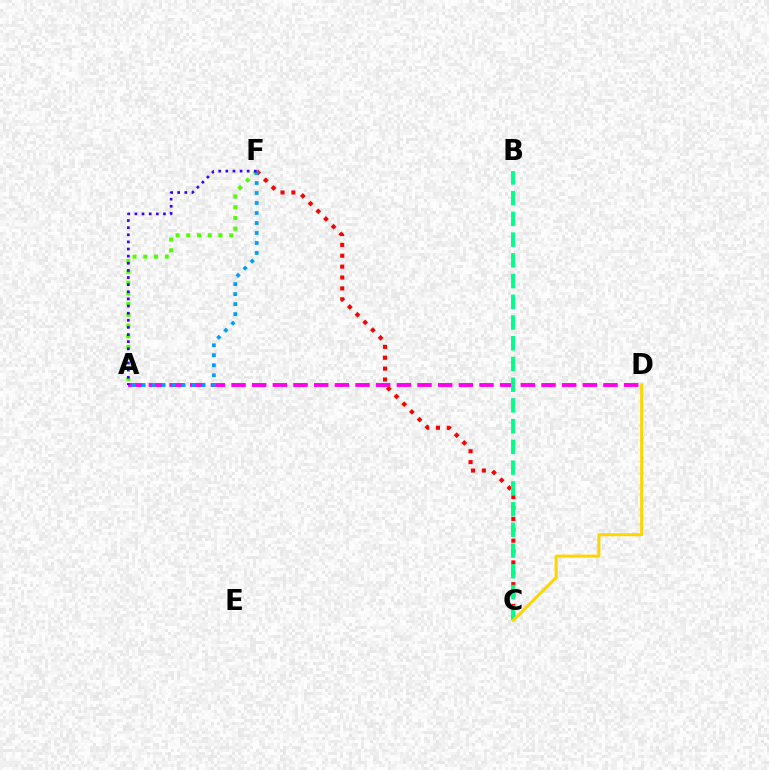{('A', 'D'): [{'color': '#ff00ed', 'line_style': 'dashed', 'thickness': 2.81}], ('C', 'F'): [{'color': '#ff0000', 'line_style': 'dotted', 'thickness': 2.96}], ('A', 'F'): [{'color': '#4fff00', 'line_style': 'dotted', 'thickness': 2.91}, {'color': '#009eff', 'line_style': 'dotted', 'thickness': 2.72}, {'color': '#3700ff', 'line_style': 'dotted', 'thickness': 1.94}], ('B', 'C'): [{'color': '#00ff86', 'line_style': 'dashed', 'thickness': 2.82}], ('C', 'D'): [{'color': '#ffd500', 'line_style': 'solid', 'thickness': 2.16}]}